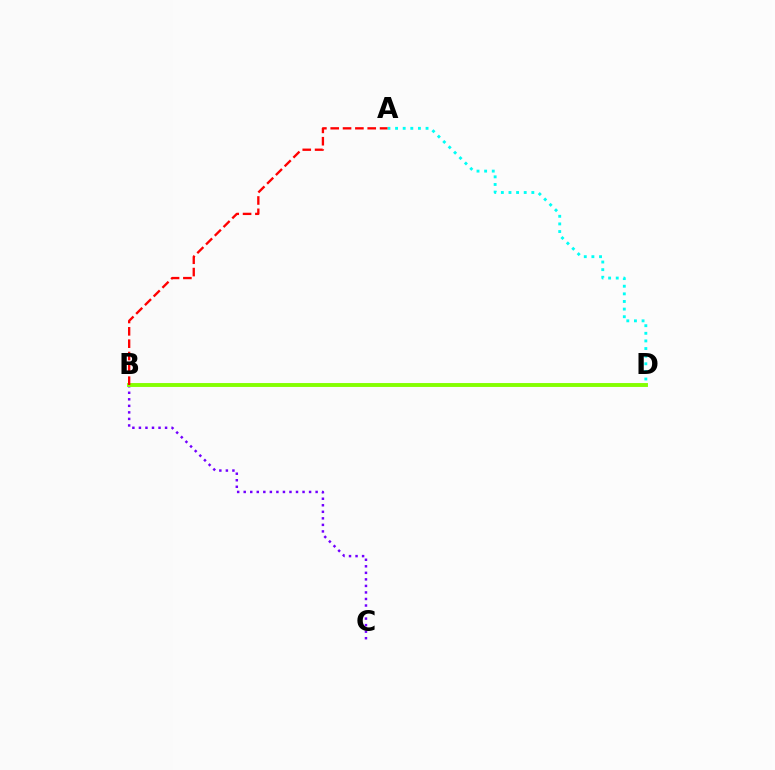{('B', 'C'): [{'color': '#7200ff', 'line_style': 'dotted', 'thickness': 1.78}], ('A', 'D'): [{'color': '#00fff6', 'line_style': 'dotted', 'thickness': 2.07}], ('B', 'D'): [{'color': '#84ff00', 'line_style': 'solid', 'thickness': 2.8}], ('A', 'B'): [{'color': '#ff0000', 'line_style': 'dashed', 'thickness': 1.68}]}